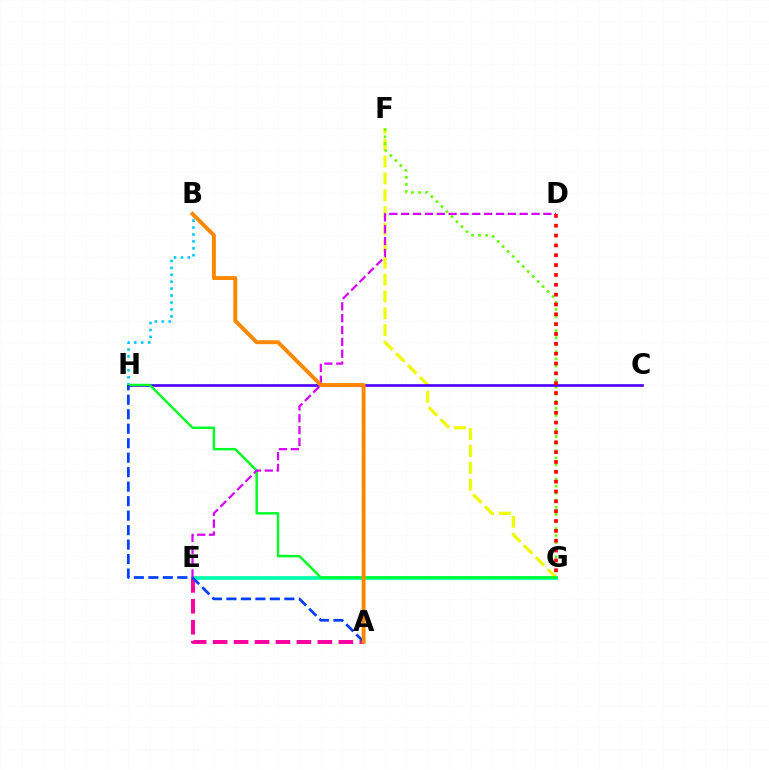{('E', 'G'): [{'color': '#00ffaf', 'line_style': 'solid', 'thickness': 2.7}], ('F', 'G'): [{'color': '#eeff00', 'line_style': 'dashed', 'thickness': 2.29}, {'color': '#66ff00', 'line_style': 'dotted', 'thickness': 1.92}], ('C', 'H'): [{'color': '#4f00ff', 'line_style': 'solid', 'thickness': 1.93}], ('B', 'H'): [{'color': '#00c7ff', 'line_style': 'dotted', 'thickness': 1.88}], ('A', 'E'): [{'color': '#ff00a0', 'line_style': 'dashed', 'thickness': 2.85}], ('G', 'H'): [{'color': '#00ff27', 'line_style': 'solid', 'thickness': 1.76}], ('A', 'H'): [{'color': '#003fff', 'line_style': 'dashed', 'thickness': 1.97}], ('D', 'G'): [{'color': '#ff0000', 'line_style': 'dotted', 'thickness': 2.67}], ('D', 'E'): [{'color': '#d600ff', 'line_style': 'dashed', 'thickness': 1.61}], ('A', 'B'): [{'color': '#ff8800', 'line_style': 'solid', 'thickness': 2.82}]}